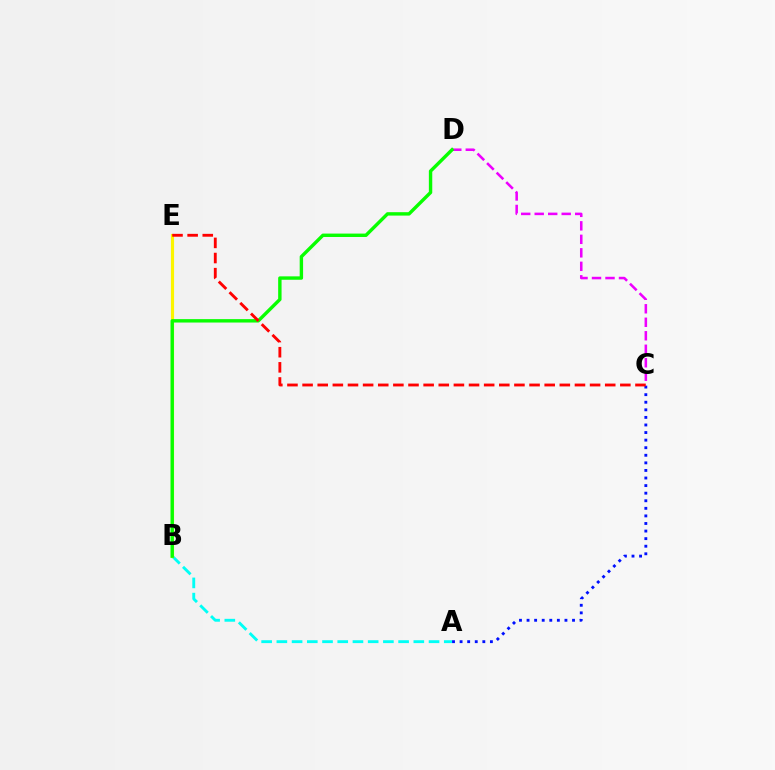{('A', 'B'): [{'color': '#00fff6', 'line_style': 'dashed', 'thickness': 2.07}], ('C', 'D'): [{'color': '#ee00ff', 'line_style': 'dashed', 'thickness': 1.83}], ('B', 'E'): [{'color': '#fcf500', 'line_style': 'solid', 'thickness': 2.27}], ('A', 'C'): [{'color': '#0010ff', 'line_style': 'dotted', 'thickness': 2.06}], ('B', 'D'): [{'color': '#08ff00', 'line_style': 'solid', 'thickness': 2.45}], ('C', 'E'): [{'color': '#ff0000', 'line_style': 'dashed', 'thickness': 2.06}]}